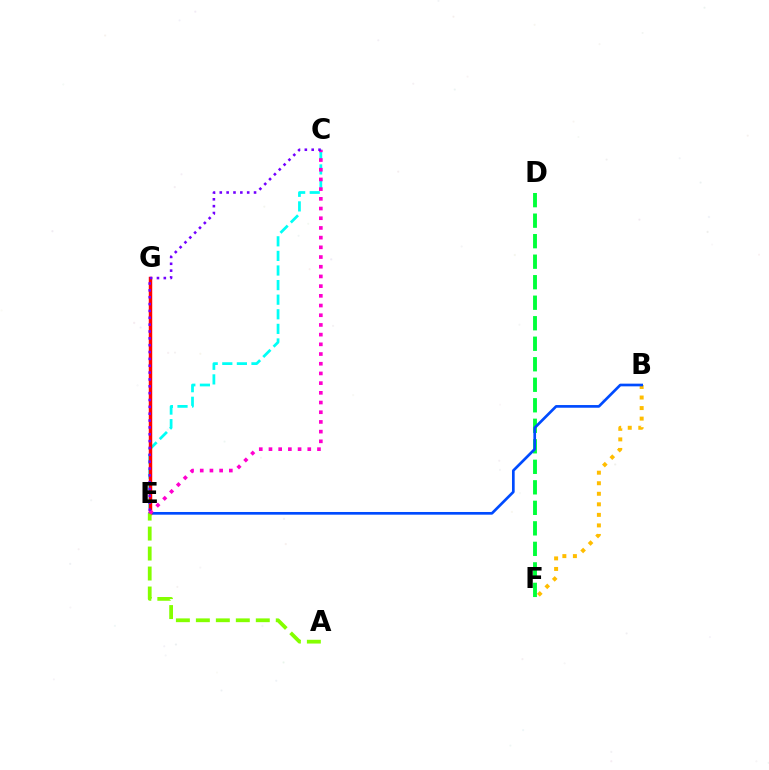{('D', 'F'): [{'color': '#00ff39', 'line_style': 'dashed', 'thickness': 2.79}], ('B', 'F'): [{'color': '#ffbd00', 'line_style': 'dotted', 'thickness': 2.86}], ('B', 'E'): [{'color': '#004bff', 'line_style': 'solid', 'thickness': 1.93}], ('C', 'E'): [{'color': '#00fff6', 'line_style': 'dashed', 'thickness': 1.98}, {'color': '#ff00cf', 'line_style': 'dotted', 'thickness': 2.64}, {'color': '#7200ff', 'line_style': 'dotted', 'thickness': 1.86}], ('E', 'G'): [{'color': '#ff0000', 'line_style': 'solid', 'thickness': 2.48}], ('A', 'E'): [{'color': '#84ff00', 'line_style': 'dashed', 'thickness': 2.71}]}